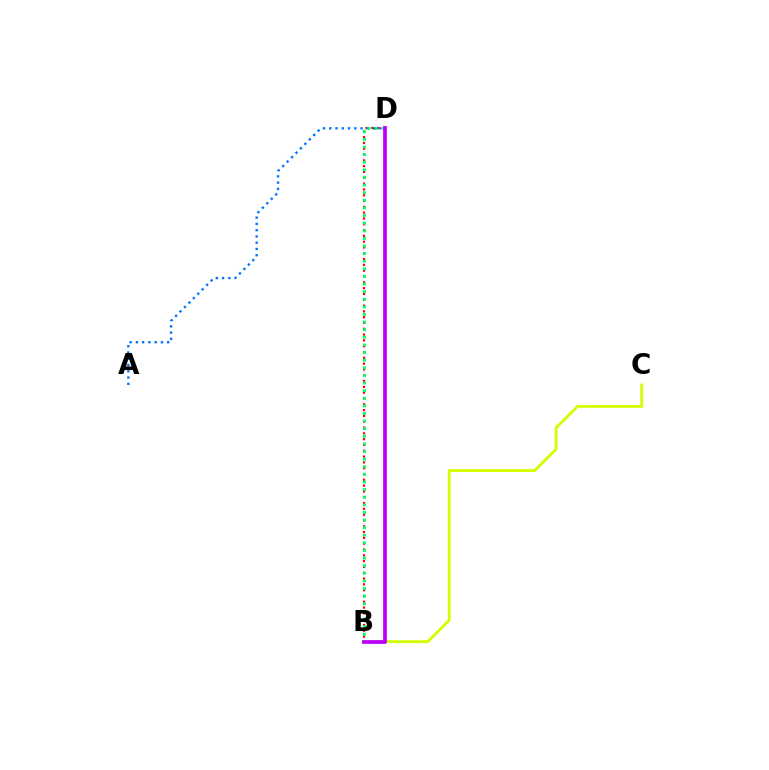{('B', 'D'): [{'color': '#ff0000', 'line_style': 'dotted', 'thickness': 1.58}, {'color': '#00ff5c', 'line_style': 'dotted', 'thickness': 2.07}, {'color': '#b900ff', 'line_style': 'solid', 'thickness': 2.69}], ('A', 'D'): [{'color': '#0074ff', 'line_style': 'dotted', 'thickness': 1.7}], ('B', 'C'): [{'color': '#d1ff00', 'line_style': 'solid', 'thickness': 2.05}]}